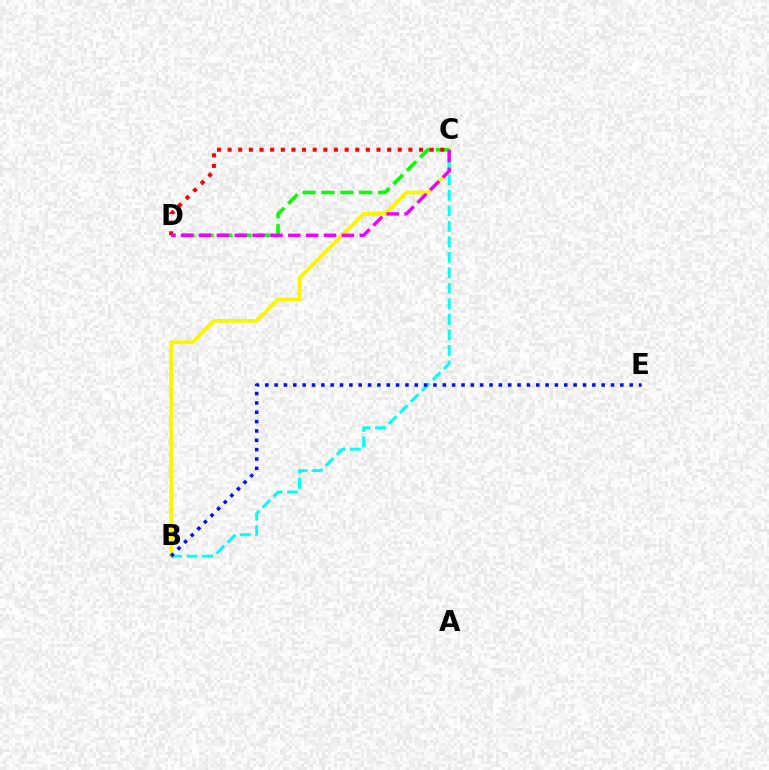{('B', 'C'): [{'color': '#fcf500', 'line_style': 'solid', 'thickness': 2.69}, {'color': '#00fff6', 'line_style': 'dashed', 'thickness': 2.11}], ('C', 'D'): [{'color': '#08ff00', 'line_style': 'dashed', 'thickness': 2.57}, {'color': '#ff0000', 'line_style': 'dotted', 'thickness': 2.89}, {'color': '#ee00ff', 'line_style': 'dashed', 'thickness': 2.43}], ('B', 'E'): [{'color': '#0010ff', 'line_style': 'dotted', 'thickness': 2.54}]}